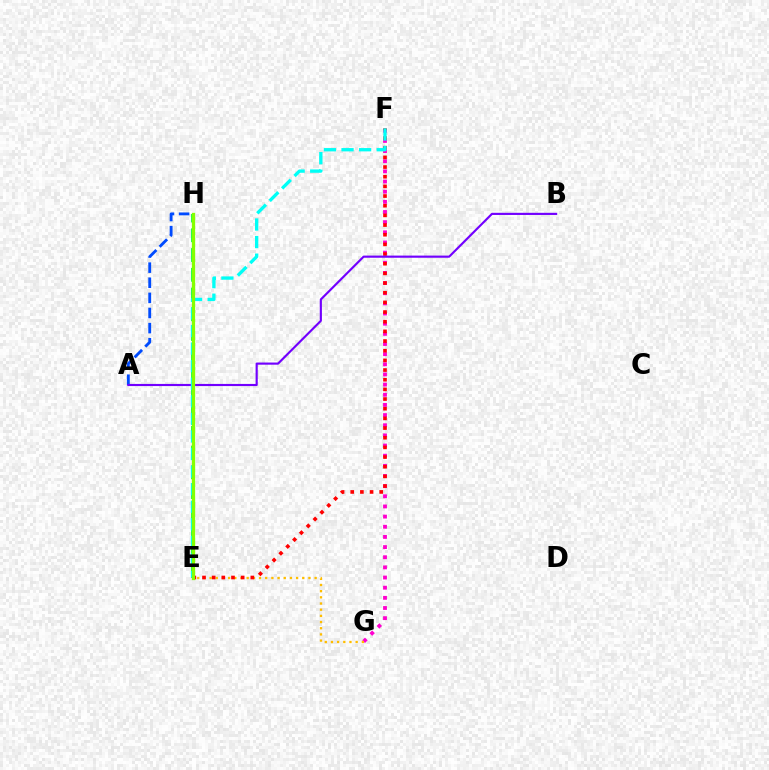{('E', 'H'): [{'color': '#00ff39', 'line_style': 'dashed', 'thickness': 2.68}, {'color': '#84ff00', 'line_style': 'solid', 'thickness': 2.36}], ('F', 'G'): [{'color': '#ff00cf', 'line_style': 'dotted', 'thickness': 2.76}], ('E', 'G'): [{'color': '#ffbd00', 'line_style': 'dotted', 'thickness': 1.68}], ('A', 'H'): [{'color': '#004bff', 'line_style': 'dashed', 'thickness': 2.05}], ('E', 'F'): [{'color': '#ff0000', 'line_style': 'dotted', 'thickness': 2.63}, {'color': '#00fff6', 'line_style': 'dashed', 'thickness': 2.39}], ('A', 'B'): [{'color': '#7200ff', 'line_style': 'solid', 'thickness': 1.55}]}